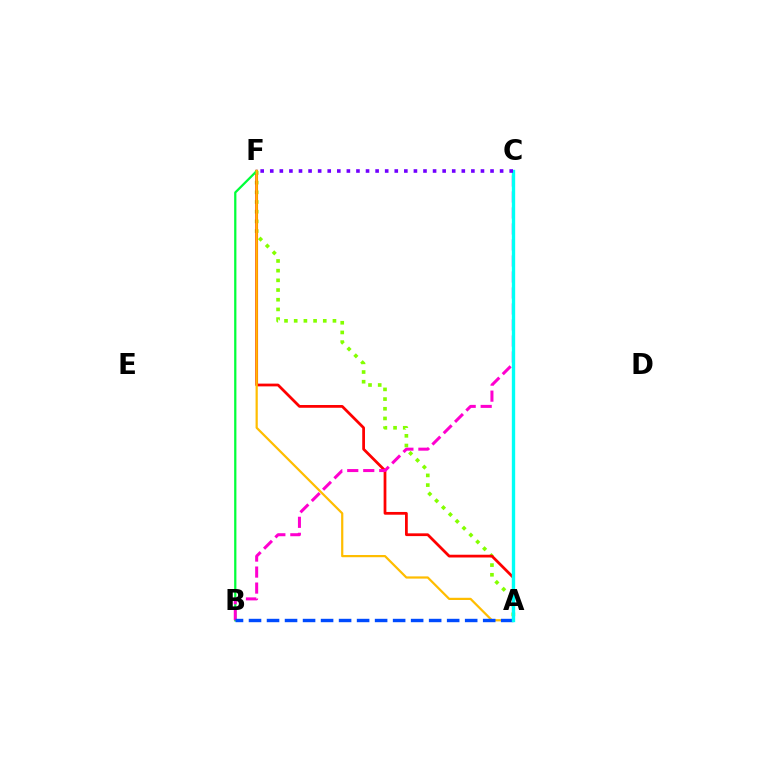{('A', 'F'): [{'color': '#84ff00', 'line_style': 'dotted', 'thickness': 2.63}, {'color': '#ff0000', 'line_style': 'solid', 'thickness': 1.99}, {'color': '#ffbd00', 'line_style': 'solid', 'thickness': 1.6}], ('B', 'F'): [{'color': '#00ff39', 'line_style': 'solid', 'thickness': 1.62}], ('B', 'C'): [{'color': '#ff00cf', 'line_style': 'dashed', 'thickness': 2.17}], ('A', 'B'): [{'color': '#004bff', 'line_style': 'dashed', 'thickness': 2.45}], ('A', 'C'): [{'color': '#00fff6', 'line_style': 'solid', 'thickness': 2.41}], ('C', 'F'): [{'color': '#7200ff', 'line_style': 'dotted', 'thickness': 2.6}]}